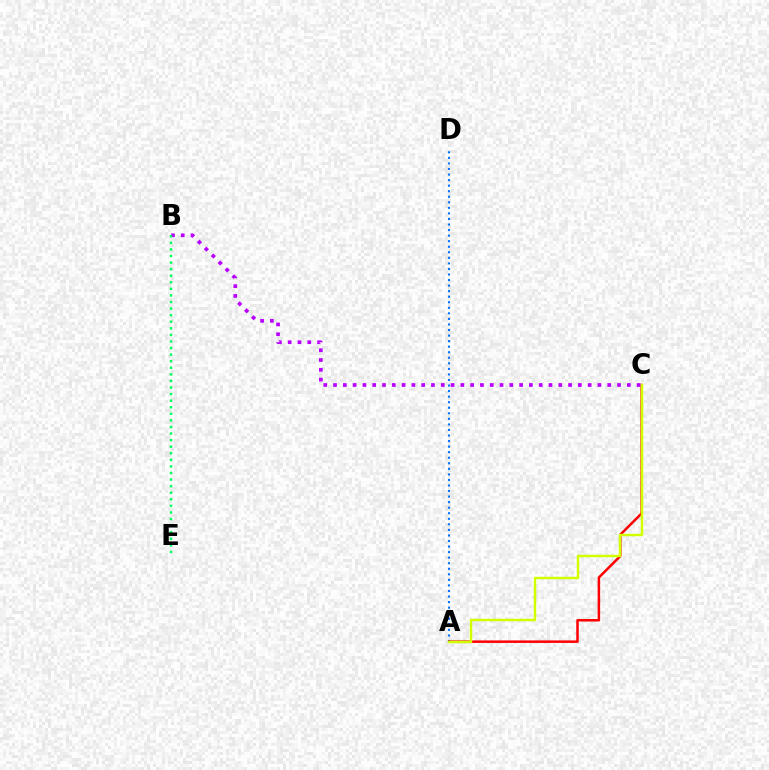{('A', 'D'): [{'color': '#0074ff', 'line_style': 'dotted', 'thickness': 1.51}], ('A', 'C'): [{'color': '#ff0000', 'line_style': 'solid', 'thickness': 1.81}, {'color': '#d1ff00', 'line_style': 'solid', 'thickness': 1.79}], ('B', 'C'): [{'color': '#b900ff', 'line_style': 'dotted', 'thickness': 2.66}], ('B', 'E'): [{'color': '#00ff5c', 'line_style': 'dotted', 'thickness': 1.79}]}